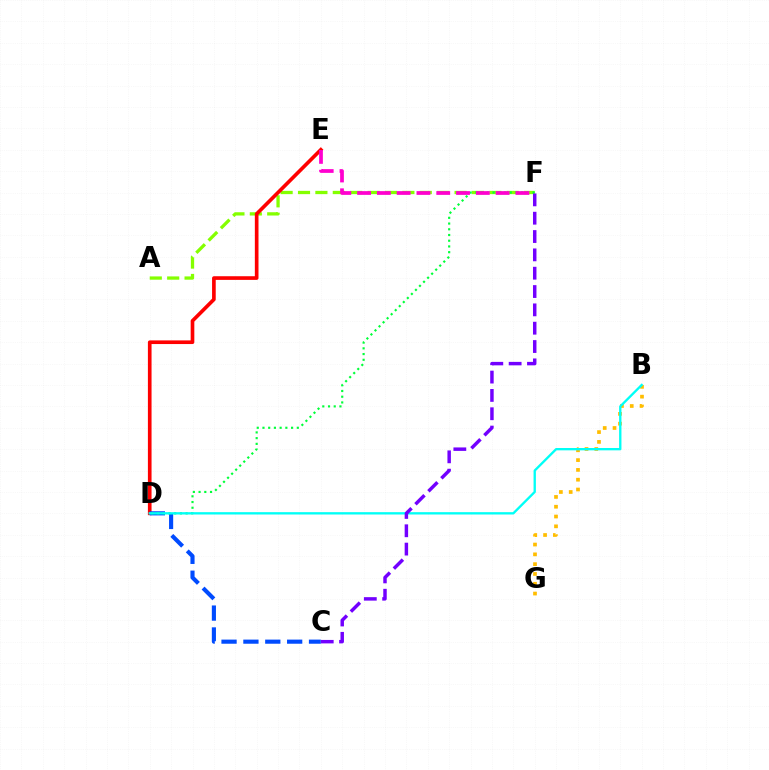{('A', 'F'): [{'color': '#84ff00', 'line_style': 'dashed', 'thickness': 2.36}], ('D', 'E'): [{'color': '#ff0000', 'line_style': 'solid', 'thickness': 2.63}], ('B', 'G'): [{'color': '#ffbd00', 'line_style': 'dotted', 'thickness': 2.66}], ('C', 'D'): [{'color': '#004bff', 'line_style': 'dashed', 'thickness': 2.97}], ('D', 'F'): [{'color': '#00ff39', 'line_style': 'dotted', 'thickness': 1.55}], ('E', 'F'): [{'color': '#ff00cf', 'line_style': 'dashed', 'thickness': 2.69}], ('B', 'D'): [{'color': '#00fff6', 'line_style': 'solid', 'thickness': 1.68}], ('C', 'F'): [{'color': '#7200ff', 'line_style': 'dashed', 'thickness': 2.49}]}